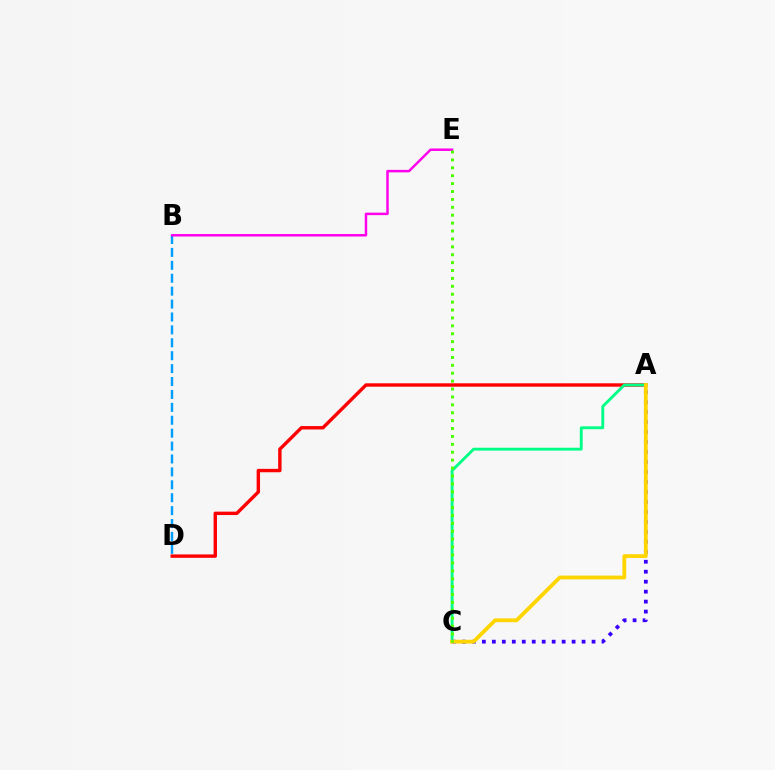{('B', 'D'): [{'color': '#009eff', 'line_style': 'dashed', 'thickness': 1.75}], ('B', 'E'): [{'color': '#ff00ed', 'line_style': 'solid', 'thickness': 1.79}], ('A', 'D'): [{'color': '#ff0000', 'line_style': 'solid', 'thickness': 2.45}], ('A', 'C'): [{'color': '#00ff86', 'line_style': 'solid', 'thickness': 2.07}, {'color': '#3700ff', 'line_style': 'dotted', 'thickness': 2.71}, {'color': '#ffd500', 'line_style': 'solid', 'thickness': 2.75}], ('C', 'E'): [{'color': '#4fff00', 'line_style': 'dotted', 'thickness': 2.15}]}